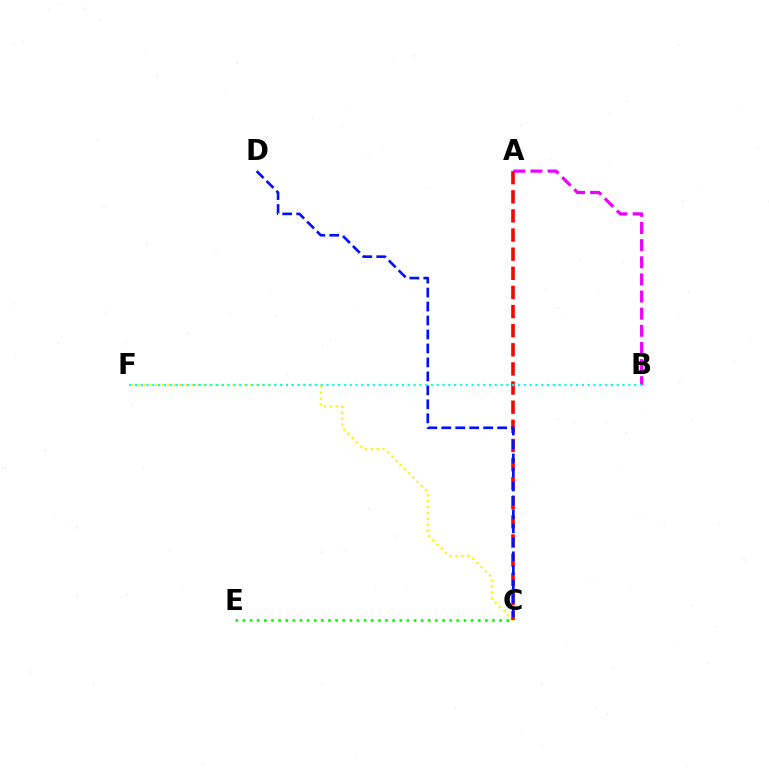{('C', 'F'): [{'color': '#fcf500', 'line_style': 'dotted', 'thickness': 1.61}], ('A', 'C'): [{'color': '#ff0000', 'line_style': 'dashed', 'thickness': 2.6}], ('A', 'B'): [{'color': '#ee00ff', 'line_style': 'dashed', 'thickness': 2.33}], ('C', 'E'): [{'color': '#08ff00', 'line_style': 'dotted', 'thickness': 1.94}], ('C', 'D'): [{'color': '#0010ff', 'line_style': 'dashed', 'thickness': 1.9}], ('B', 'F'): [{'color': '#00fff6', 'line_style': 'dotted', 'thickness': 1.58}]}